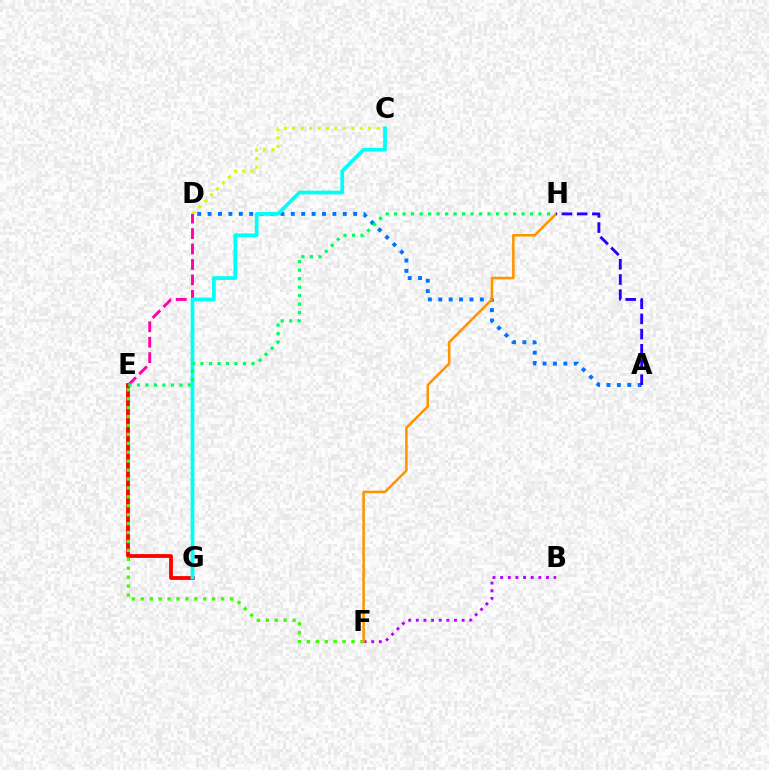{('E', 'G'): [{'color': '#ff0000', 'line_style': 'solid', 'thickness': 2.74}], ('A', 'D'): [{'color': '#0074ff', 'line_style': 'dotted', 'thickness': 2.83}], ('B', 'F'): [{'color': '#b900ff', 'line_style': 'dotted', 'thickness': 2.08}], ('C', 'D'): [{'color': '#d1ff00', 'line_style': 'dotted', 'thickness': 2.29}], ('D', 'E'): [{'color': '#ff00ac', 'line_style': 'dashed', 'thickness': 2.1}], ('E', 'F'): [{'color': '#3dff00', 'line_style': 'dotted', 'thickness': 2.42}], ('F', 'H'): [{'color': '#ff9400', 'line_style': 'solid', 'thickness': 1.84}], ('A', 'H'): [{'color': '#2500ff', 'line_style': 'dashed', 'thickness': 2.06}], ('C', 'G'): [{'color': '#00fff6', 'line_style': 'solid', 'thickness': 2.7}], ('E', 'H'): [{'color': '#00ff5c', 'line_style': 'dotted', 'thickness': 2.31}]}